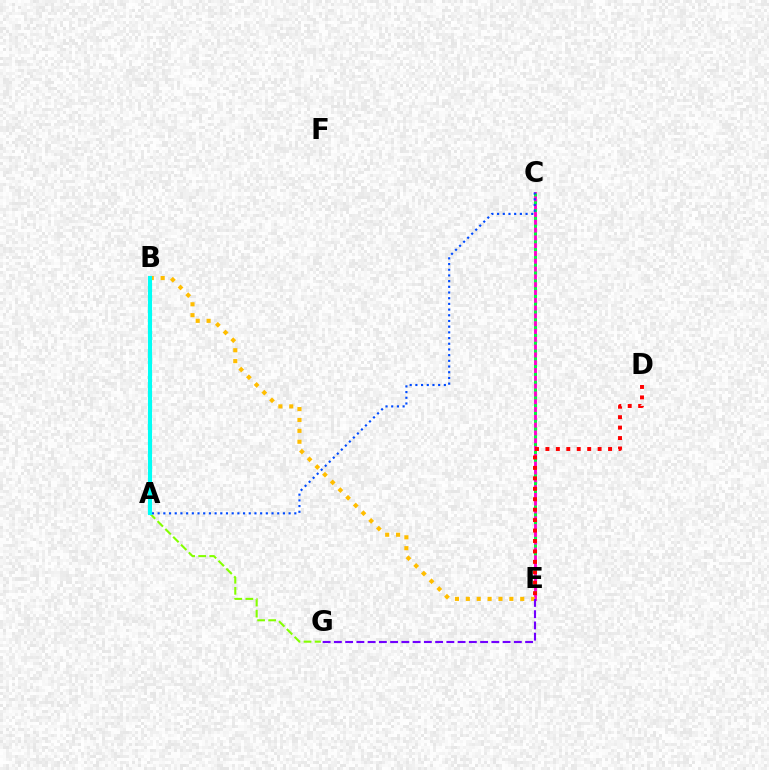{('A', 'G'): [{'color': '#84ff00', 'line_style': 'dashed', 'thickness': 1.5}], ('C', 'E'): [{'color': '#ff00cf', 'line_style': 'solid', 'thickness': 2.1}, {'color': '#00ff39', 'line_style': 'dotted', 'thickness': 2.12}], ('B', 'E'): [{'color': '#ffbd00', 'line_style': 'dotted', 'thickness': 2.96}], ('D', 'E'): [{'color': '#ff0000', 'line_style': 'dotted', 'thickness': 2.84}], ('A', 'C'): [{'color': '#004bff', 'line_style': 'dotted', 'thickness': 1.55}], ('E', 'G'): [{'color': '#7200ff', 'line_style': 'dashed', 'thickness': 1.53}], ('A', 'B'): [{'color': '#00fff6', 'line_style': 'solid', 'thickness': 2.96}]}